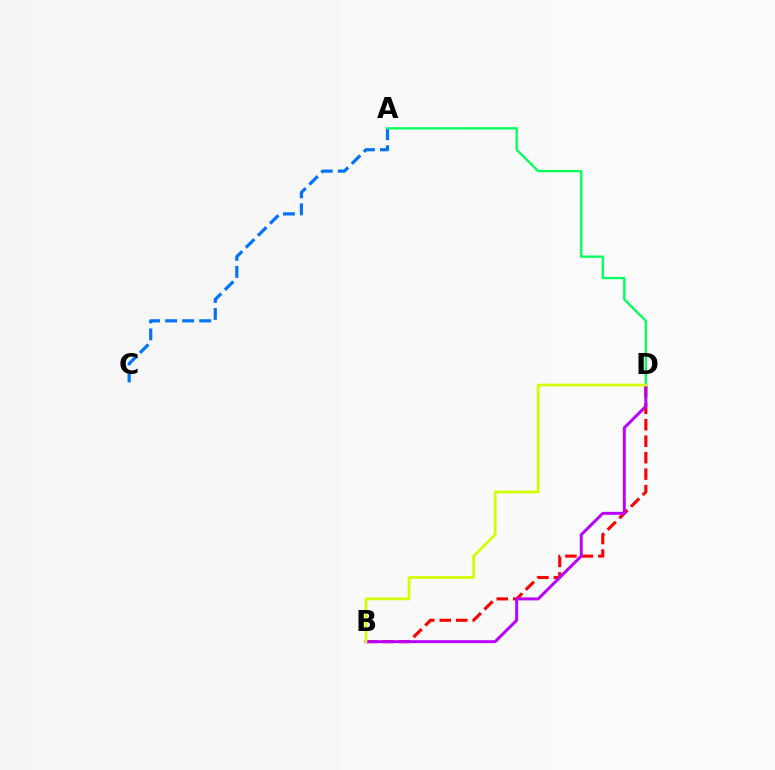{('B', 'D'): [{'color': '#ff0000', 'line_style': 'dashed', 'thickness': 2.24}, {'color': '#b900ff', 'line_style': 'solid', 'thickness': 2.12}, {'color': '#d1ff00', 'line_style': 'solid', 'thickness': 1.98}], ('A', 'C'): [{'color': '#0074ff', 'line_style': 'dashed', 'thickness': 2.31}], ('A', 'D'): [{'color': '#00ff5c', 'line_style': 'solid', 'thickness': 1.67}]}